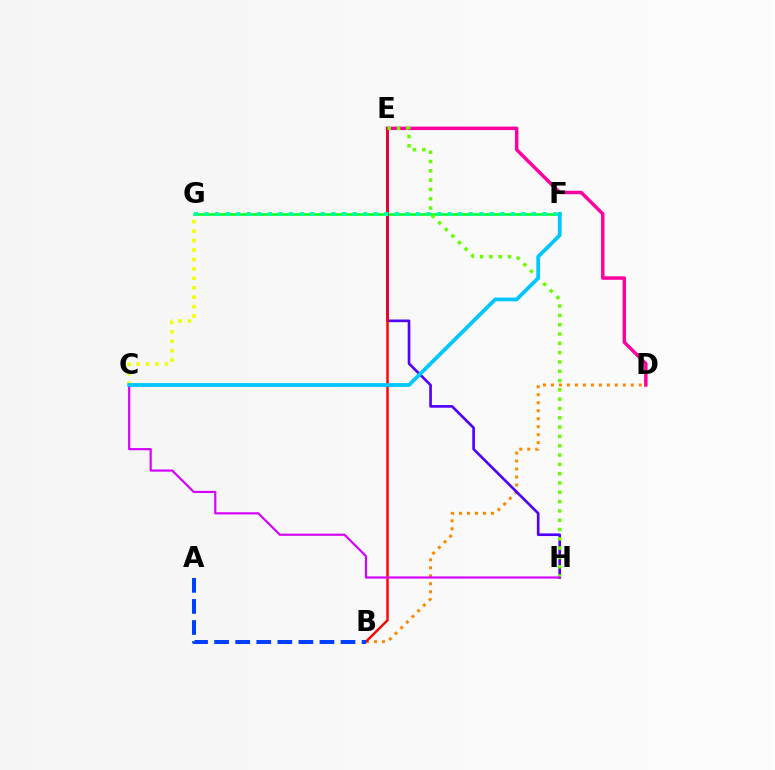{('C', 'G'): [{'color': '#eeff00', 'line_style': 'dotted', 'thickness': 2.56}], ('B', 'D'): [{'color': '#ff8800', 'line_style': 'dotted', 'thickness': 2.17}], ('D', 'E'): [{'color': '#ff00a0', 'line_style': 'solid', 'thickness': 2.48}], ('E', 'H'): [{'color': '#4f00ff', 'line_style': 'solid', 'thickness': 1.9}, {'color': '#66ff00', 'line_style': 'dotted', 'thickness': 2.53}], ('F', 'G'): [{'color': '#00ff27', 'line_style': 'solid', 'thickness': 1.87}, {'color': '#00ffaf', 'line_style': 'dotted', 'thickness': 2.87}], ('B', 'E'): [{'color': '#ff0000', 'line_style': 'solid', 'thickness': 1.75}], ('A', 'B'): [{'color': '#003fff', 'line_style': 'dashed', 'thickness': 2.86}], ('C', 'H'): [{'color': '#d600ff', 'line_style': 'solid', 'thickness': 1.56}], ('C', 'F'): [{'color': '#00c7ff', 'line_style': 'solid', 'thickness': 2.73}]}